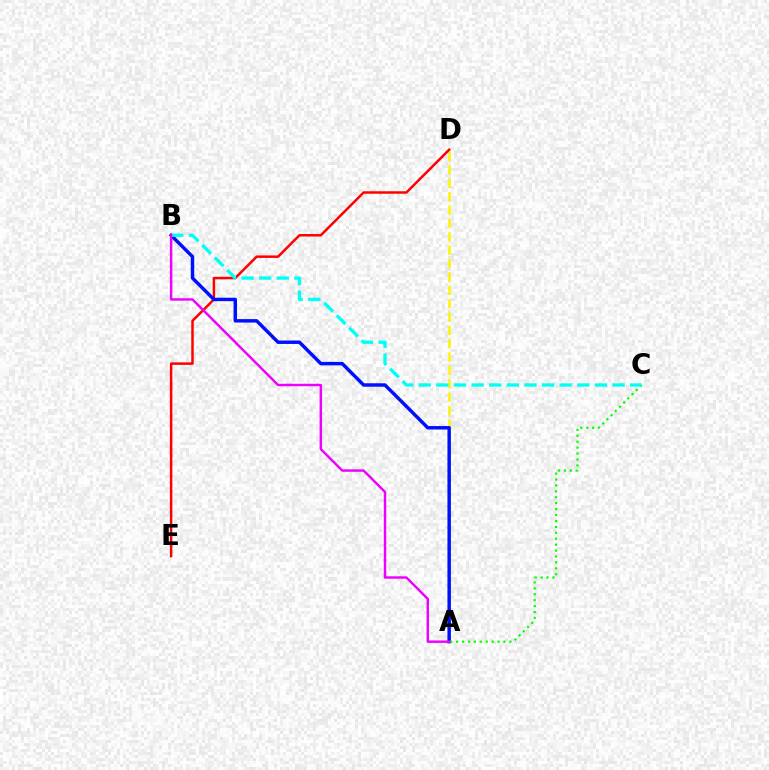{('A', 'D'): [{'color': '#fcf500', 'line_style': 'dashed', 'thickness': 1.82}], ('D', 'E'): [{'color': '#ff0000', 'line_style': 'solid', 'thickness': 1.79}], ('A', 'B'): [{'color': '#0010ff', 'line_style': 'solid', 'thickness': 2.48}, {'color': '#ee00ff', 'line_style': 'solid', 'thickness': 1.75}], ('A', 'C'): [{'color': '#08ff00', 'line_style': 'dotted', 'thickness': 1.61}], ('B', 'C'): [{'color': '#00fff6', 'line_style': 'dashed', 'thickness': 2.39}]}